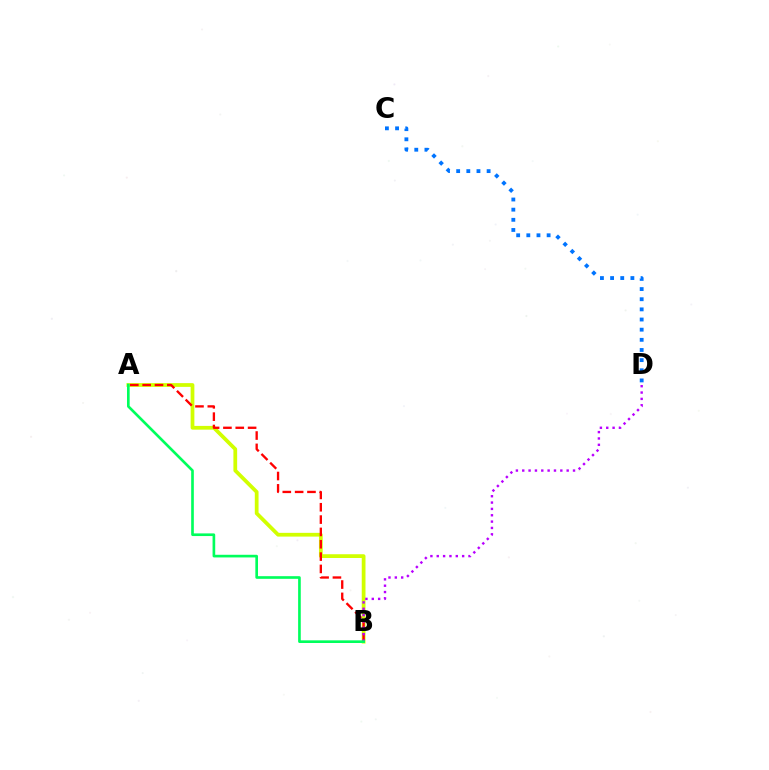{('A', 'B'): [{'color': '#d1ff00', 'line_style': 'solid', 'thickness': 2.7}, {'color': '#ff0000', 'line_style': 'dashed', 'thickness': 1.68}, {'color': '#00ff5c', 'line_style': 'solid', 'thickness': 1.91}], ('B', 'D'): [{'color': '#b900ff', 'line_style': 'dotted', 'thickness': 1.72}], ('C', 'D'): [{'color': '#0074ff', 'line_style': 'dotted', 'thickness': 2.76}]}